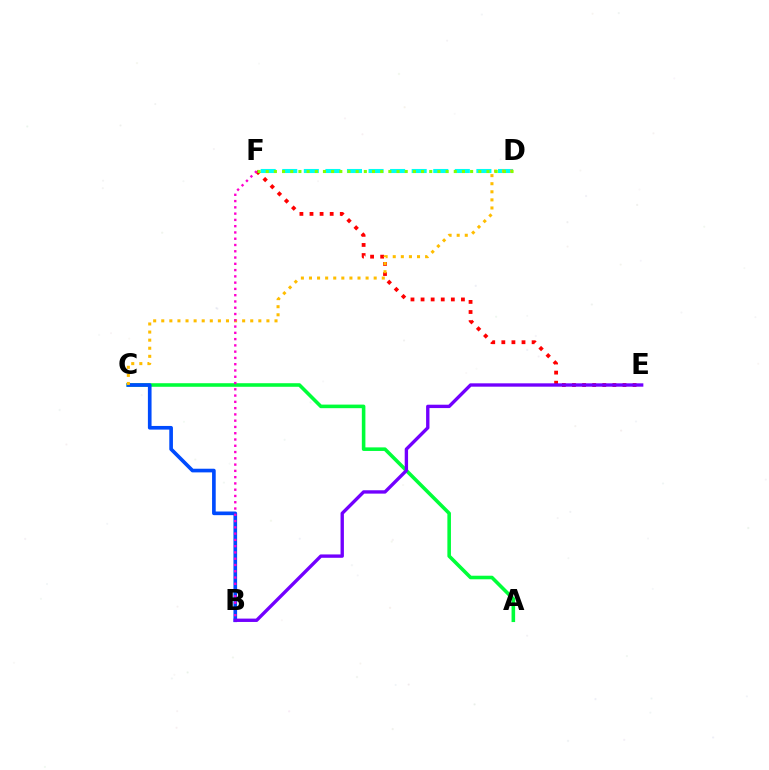{('D', 'F'): [{'color': '#00fff6', 'line_style': 'dashed', 'thickness': 2.93}, {'color': '#84ff00', 'line_style': 'dotted', 'thickness': 2.22}], ('A', 'C'): [{'color': '#00ff39', 'line_style': 'solid', 'thickness': 2.57}], ('E', 'F'): [{'color': '#ff0000', 'line_style': 'dotted', 'thickness': 2.74}], ('B', 'C'): [{'color': '#004bff', 'line_style': 'solid', 'thickness': 2.63}], ('C', 'D'): [{'color': '#ffbd00', 'line_style': 'dotted', 'thickness': 2.2}], ('B', 'F'): [{'color': '#ff00cf', 'line_style': 'dotted', 'thickness': 1.7}], ('B', 'E'): [{'color': '#7200ff', 'line_style': 'solid', 'thickness': 2.42}]}